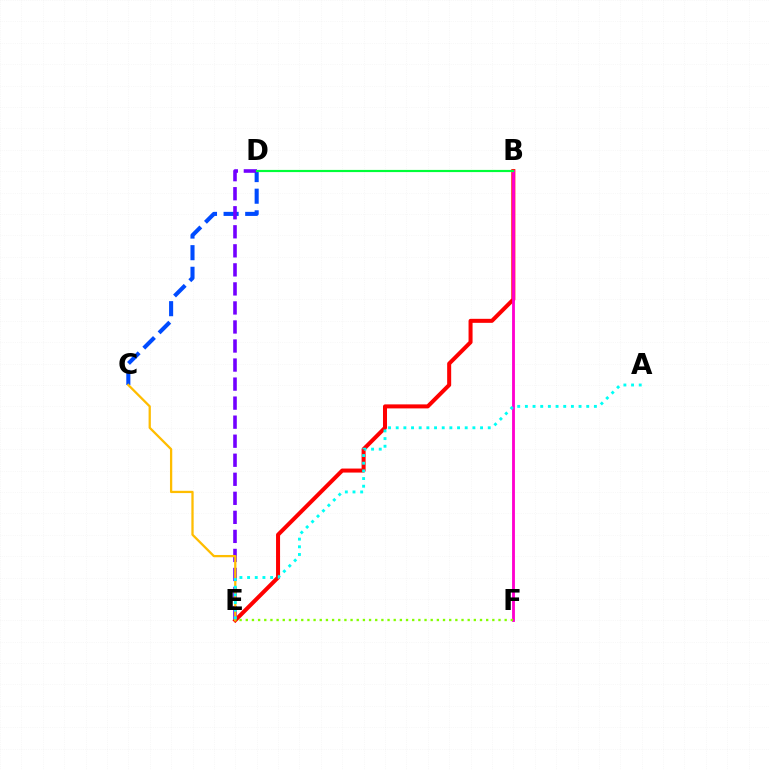{('C', 'D'): [{'color': '#004bff', 'line_style': 'dashed', 'thickness': 2.94}], ('B', 'E'): [{'color': '#ff0000', 'line_style': 'solid', 'thickness': 2.89}], ('D', 'E'): [{'color': '#7200ff', 'line_style': 'dashed', 'thickness': 2.59}], ('B', 'F'): [{'color': '#ff00cf', 'line_style': 'solid', 'thickness': 2.05}], ('B', 'D'): [{'color': '#00ff39', 'line_style': 'solid', 'thickness': 1.56}], ('C', 'E'): [{'color': '#ffbd00', 'line_style': 'solid', 'thickness': 1.64}], ('A', 'E'): [{'color': '#00fff6', 'line_style': 'dotted', 'thickness': 2.08}], ('E', 'F'): [{'color': '#84ff00', 'line_style': 'dotted', 'thickness': 1.67}]}